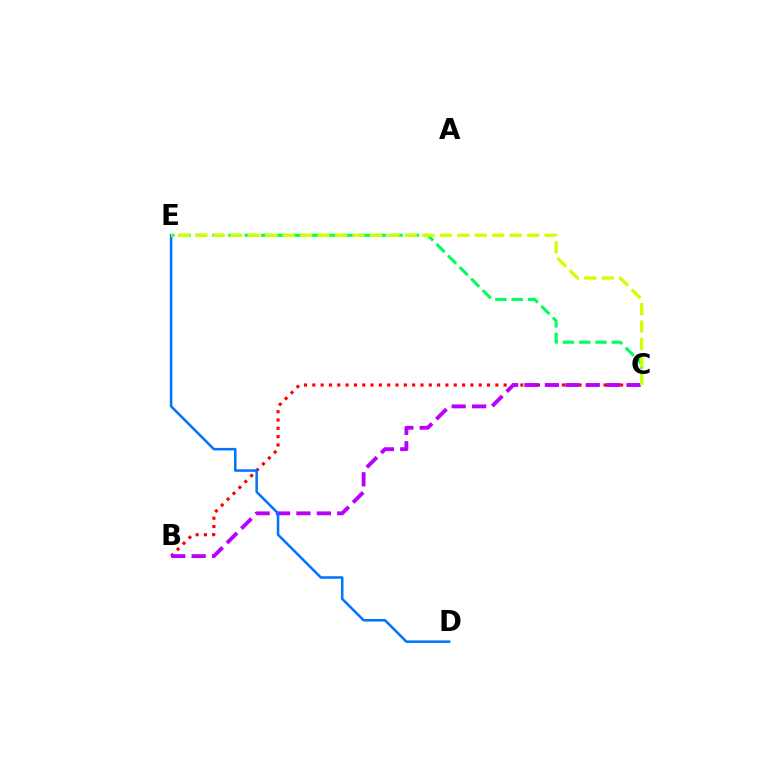{('B', 'C'): [{'color': '#ff0000', 'line_style': 'dotted', 'thickness': 2.26}, {'color': '#b900ff', 'line_style': 'dashed', 'thickness': 2.77}], ('D', 'E'): [{'color': '#0074ff', 'line_style': 'solid', 'thickness': 1.82}], ('C', 'E'): [{'color': '#00ff5c', 'line_style': 'dashed', 'thickness': 2.21}, {'color': '#d1ff00', 'line_style': 'dashed', 'thickness': 2.37}]}